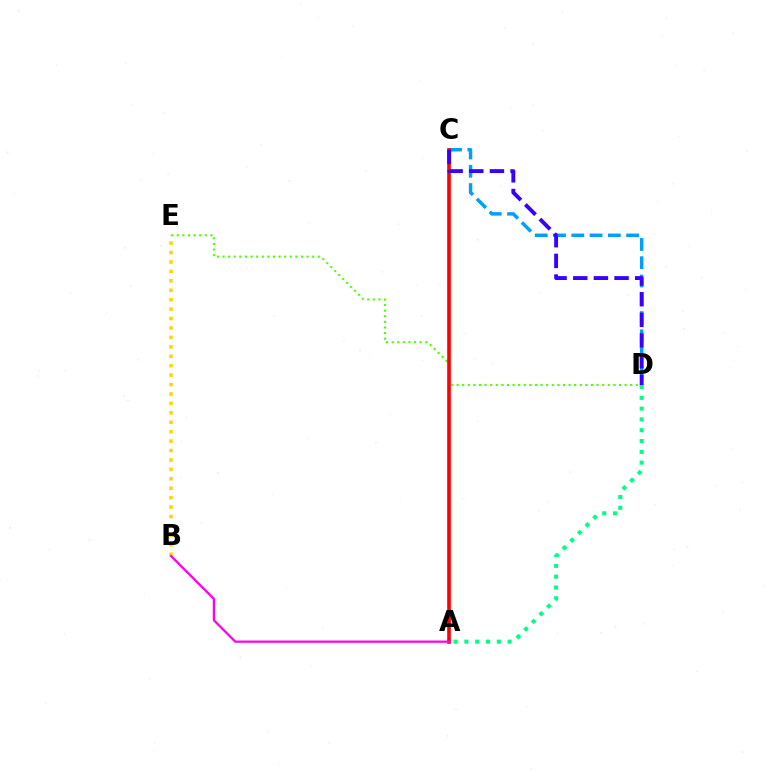{('A', 'D'): [{'color': '#00ff86', 'line_style': 'dotted', 'thickness': 2.93}], ('B', 'E'): [{'color': '#ffd500', 'line_style': 'dotted', 'thickness': 2.56}], ('C', 'D'): [{'color': '#009eff', 'line_style': 'dashed', 'thickness': 2.48}, {'color': '#3700ff', 'line_style': 'dashed', 'thickness': 2.81}], ('D', 'E'): [{'color': '#4fff00', 'line_style': 'dotted', 'thickness': 1.52}], ('A', 'C'): [{'color': '#ff0000', 'line_style': 'solid', 'thickness': 2.6}], ('A', 'B'): [{'color': '#ff00ed', 'line_style': 'solid', 'thickness': 1.62}]}